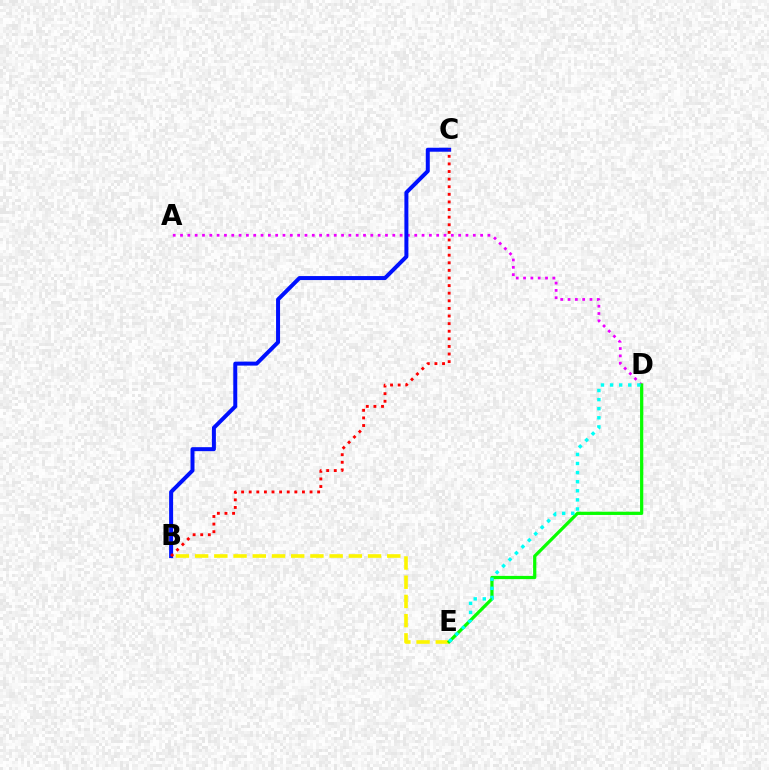{('B', 'E'): [{'color': '#fcf500', 'line_style': 'dashed', 'thickness': 2.61}], ('A', 'D'): [{'color': '#ee00ff', 'line_style': 'dotted', 'thickness': 1.99}], ('B', 'C'): [{'color': '#0010ff', 'line_style': 'solid', 'thickness': 2.87}, {'color': '#ff0000', 'line_style': 'dotted', 'thickness': 2.07}], ('D', 'E'): [{'color': '#08ff00', 'line_style': 'solid', 'thickness': 2.33}, {'color': '#00fff6', 'line_style': 'dotted', 'thickness': 2.47}]}